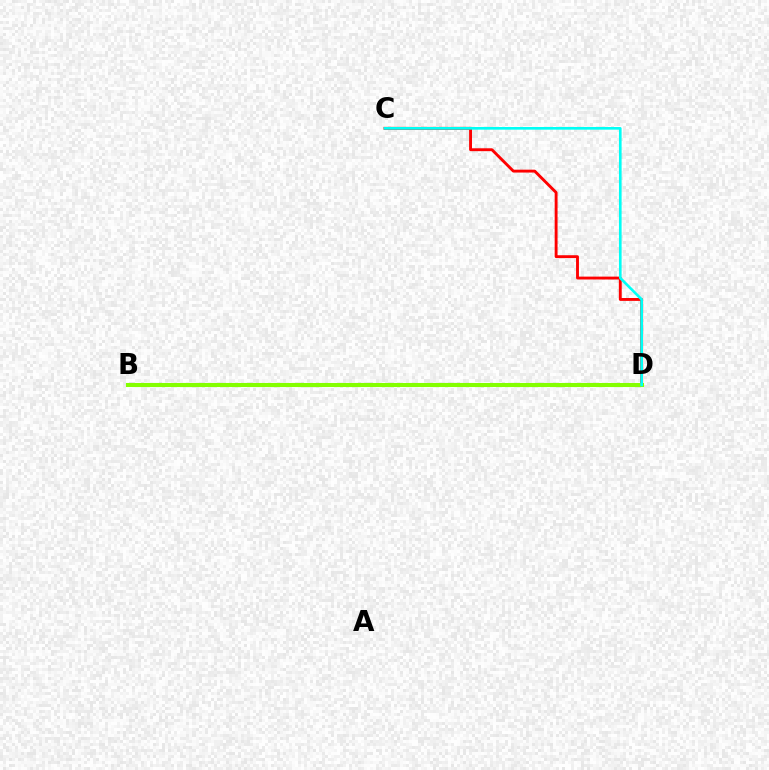{('B', 'D'): [{'color': '#7200ff', 'line_style': 'solid', 'thickness': 2.8}, {'color': '#84ff00', 'line_style': 'solid', 'thickness': 2.93}], ('C', 'D'): [{'color': '#ff0000', 'line_style': 'solid', 'thickness': 2.07}, {'color': '#00fff6', 'line_style': 'solid', 'thickness': 1.91}]}